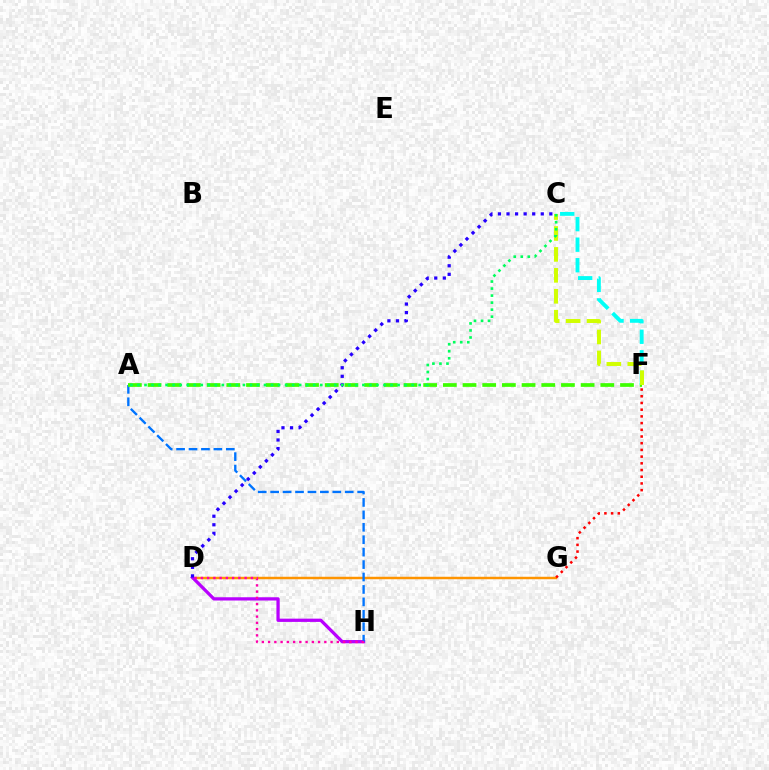{('D', 'G'): [{'color': '#ff9400', 'line_style': 'solid', 'thickness': 1.78}], ('D', 'H'): [{'color': '#b900ff', 'line_style': 'solid', 'thickness': 2.34}, {'color': '#ff00ac', 'line_style': 'dotted', 'thickness': 1.7}], ('A', 'H'): [{'color': '#0074ff', 'line_style': 'dashed', 'thickness': 1.69}], ('A', 'F'): [{'color': '#3dff00', 'line_style': 'dashed', 'thickness': 2.67}], ('C', 'F'): [{'color': '#00fff6', 'line_style': 'dashed', 'thickness': 2.79}, {'color': '#d1ff00', 'line_style': 'dashed', 'thickness': 2.84}], ('F', 'G'): [{'color': '#ff0000', 'line_style': 'dotted', 'thickness': 1.82}], ('C', 'D'): [{'color': '#2500ff', 'line_style': 'dotted', 'thickness': 2.33}], ('A', 'C'): [{'color': '#00ff5c', 'line_style': 'dotted', 'thickness': 1.91}]}